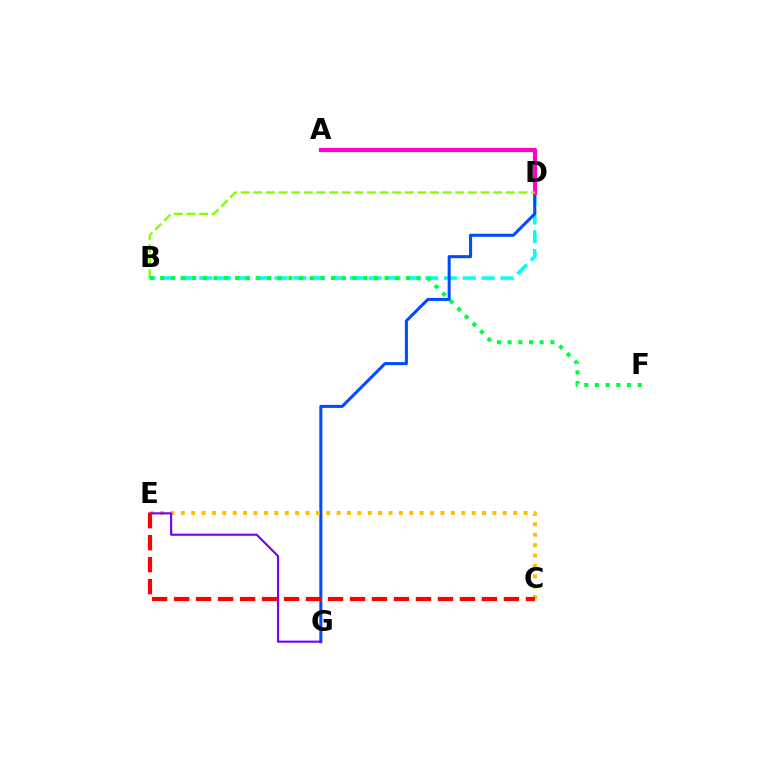{('B', 'D'): [{'color': '#00fff6', 'line_style': 'dashed', 'thickness': 2.56}, {'color': '#84ff00', 'line_style': 'dashed', 'thickness': 1.72}], ('D', 'G'): [{'color': '#004bff', 'line_style': 'solid', 'thickness': 2.18}], ('A', 'D'): [{'color': '#ff00cf', 'line_style': 'solid', 'thickness': 2.99}], ('C', 'E'): [{'color': '#ffbd00', 'line_style': 'dotted', 'thickness': 2.82}, {'color': '#ff0000', 'line_style': 'dashed', 'thickness': 2.99}], ('E', 'G'): [{'color': '#7200ff', 'line_style': 'solid', 'thickness': 1.53}], ('B', 'F'): [{'color': '#00ff39', 'line_style': 'dotted', 'thickness': 2.9}]}